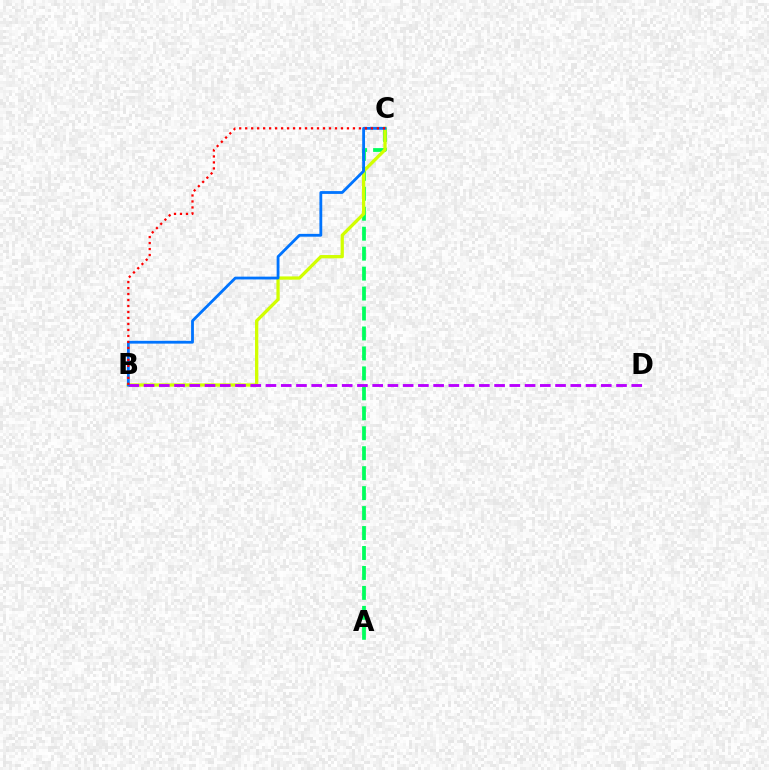{('A', 'C'): [{'color': '#00ff5c', 'line_style': 'dashed', 'thickness': 2.71}], ('B', 'C'): [{'color': '#d1ff00', 'line_style': 'solid', 'thickness': 2.36}, {'color': '#0074ff', 'line_style': 'solid', 'thickness': 2.03}, {'color': '#ff0000', 'line_style': 'dotted', 'thickness': 1.63}], ('B', 'D'): [{'color': '#b900ff', 'line_style': 'dashed', 'thickness': 2.07}]}